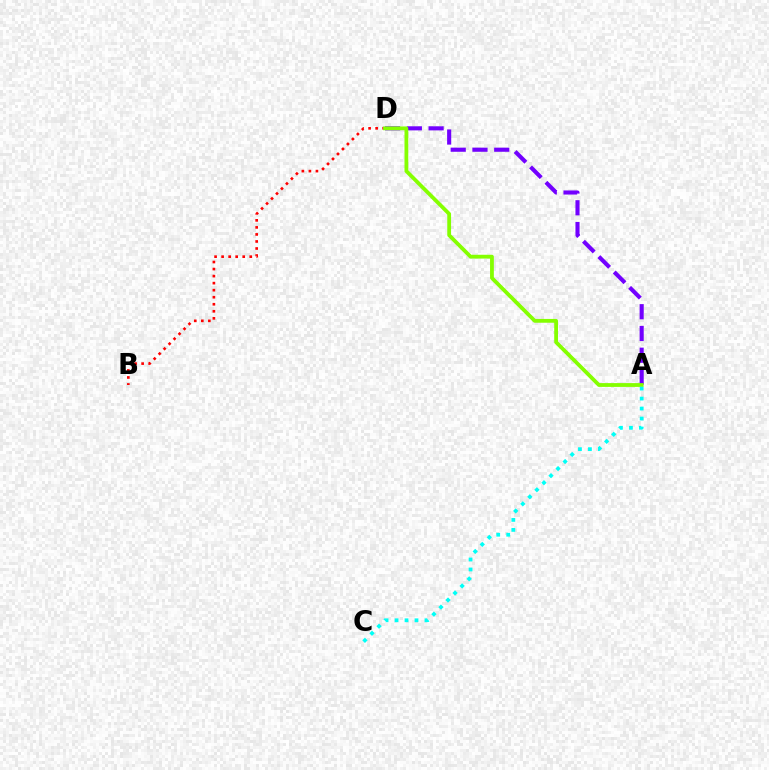{('B', 'D'): [{'color': '#ff0000', 'line_style': 'dotted', 'thickness': 1.91}], ('A', 'D'): [{'color': '#7200ff', 'line_style': 'dashed', 'thickness': 2.96}, {'color': '#84ff00', 'line_style': 'solid', 'thickness': 2.73}], ('A', 'C'): [{'color': '#00fff6', 'line_style': 'dotted', 'thickness': 2.71}]}